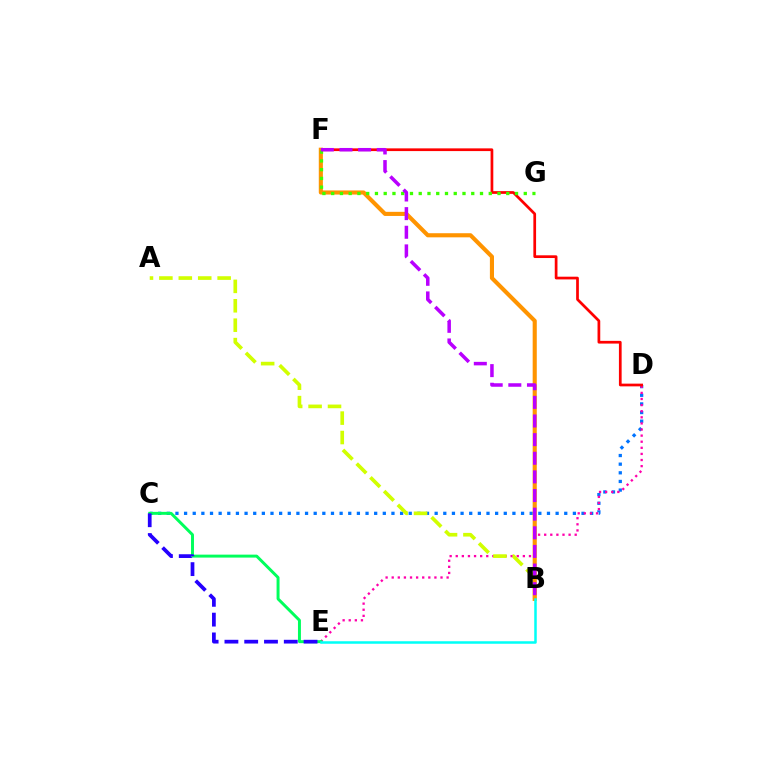{('C', 'D'): [{'color': '#0074ff', 'line_style': 'dotted', 'thickness': 2.35}], ('D', 'E'): [{'color': '#ff00ac', 'line_style': 'dotted', 'thickness': 1.66}], ('C', 'E'): [{'color': '#00ff5c', 'line_style': 'solid', 'thickness': 2.13}, {'color': '#2500ff', 'line_style': 'dashed', 'thickness': 2.69}], ('D', 'F'): [{'color': '#ff0000', 'line_style': 'solid', 'thickness': 1.96}], ('A', 'B'): [{'color': '#d1ff00', 'line_style': 'dashed', 'thickness': 2.64}], ('B', 'F'): [{'color': '#ff9400', 'line_style': 'solid', 'thickness': 2.96}, {'color': '#b900ff', 'line_style': 'dashed', 'thickness': 2.53}], ('B', 'E'): [{'color': '#00fff6', 'line_style': 'solid', 'thickness': 1.81}], ('F', 'G'): [{'color': '#3dff00', 'line_style': 'dotted', 'thickness': 2.38}]}